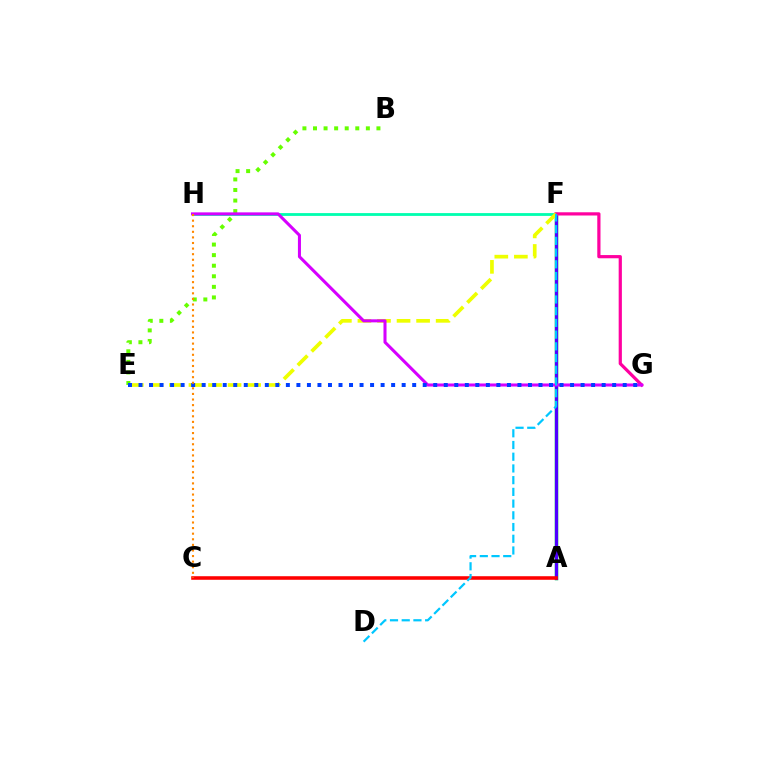{('A', 'F'): [{'color': '#00ff27', 'line_style': 'solid', 'thickness': 2.5}, {'color': '#4f00ff', 'line_style': 'solid', 'thickness': 2.32}], ('F', 'H'): [{'color': '#00ffaf', 'line_style': 'solid', 'thickness': 2.03}], ('F', 'G'): [{'color': '#ff00a0', 'line_style': 'solid', 'thickness': 2.31}], ('B', 'E'): [{'color': '#66ff00', 'line_style': 'dotted', 'thickness': 2.87}], ('A', 'C'): [{'color': '#ff0000', 'line_style': 'solid', 'thickness': 2.57}], ('E', 'F'): [{'color': '#eeff00', 'line_style': 'dashed', 'thickness': 2.66}], ('G', 'H'): [{'color': '#d600ff', 'line_style': 'solid', 'thickness': 2.2}], ('E', 'G'): [{'color': '#003fff', 'line_style': 'dotted', 'thickness': 2.86}], ('D', 'F'): [{'color': '#00c7ff', 'line_style': 'dashed', 'thickness': 1.59}], ('C', 'H'): [{'color': '#ff8800', 'line_style': 'dotted', 'thickness': 1.52}]}